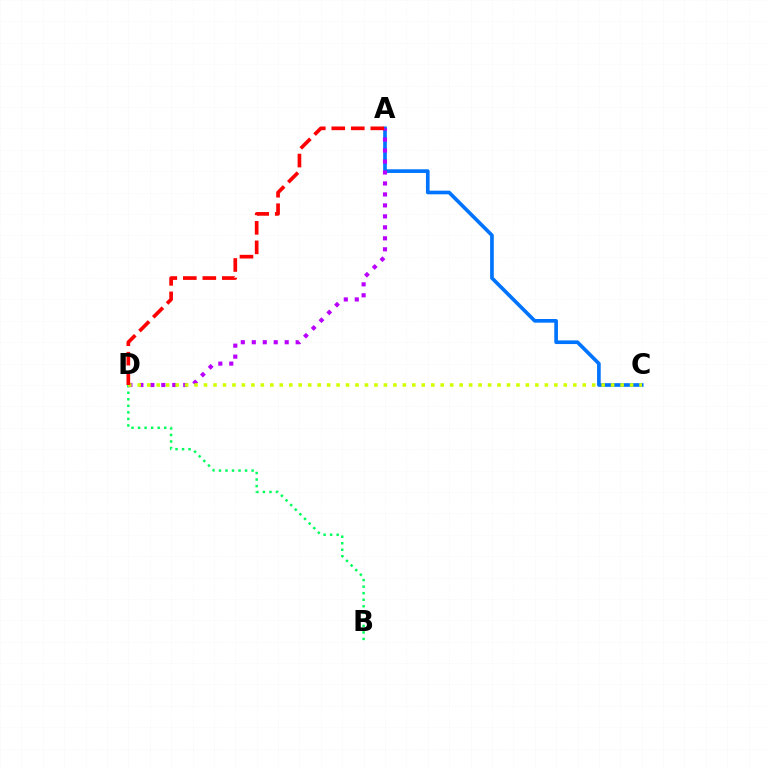{('A', 'C'): [{'color': '#0074ff', 'line_style': 'solid', 'thickness': 2.63}], ('B', 'D'): [{'color': '#00ff5c', 'line_style': 'dotted', 'thickness': 1.78}], ('A', 'D'): [{'color': '#b900ff', 'line_style': 'dotted', 'thickness': 2.98}, {'color': '#ff0000', 'line_style': 'dashed', 'thickness': 2.65}], ('C', 'D'): [{'color': '#d1ff00', 'line_style': 'dotted', 'thickness': 2.57}]}